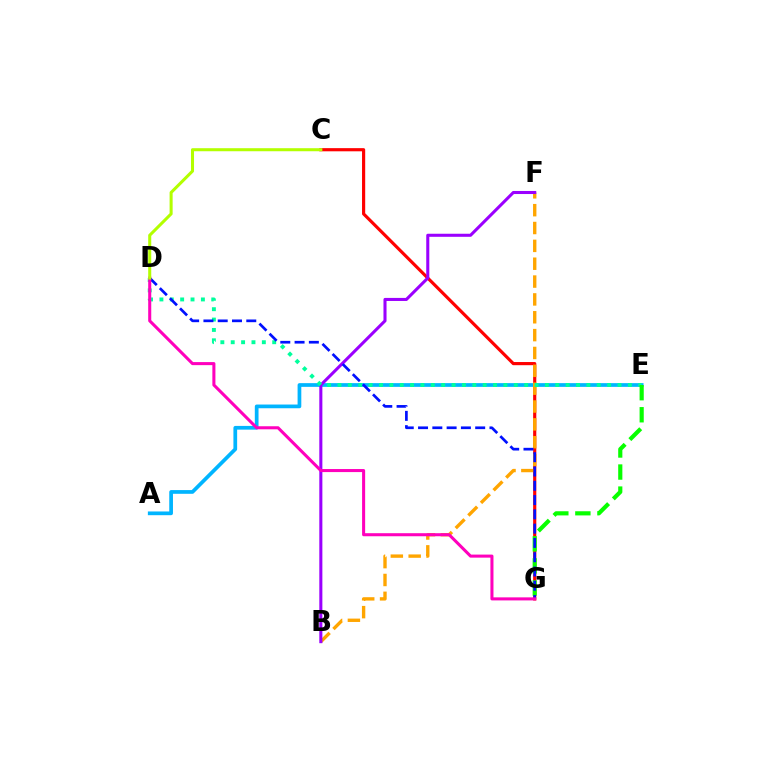{('C', 'G'): [{'color': '#ff0000', 'line_style': 'solid', 'thickness': 2.28}], ('A', 'E'): [{'color': '#00b5ff', 'line_style': 'solid', 'thickness': 2.68}], ('B', 'F'): [{'color': '#ffa500', 'line_style': 'dashed', 'thickness': 2.42}, {'color': '#9b00ff', 'line_style': 'solid', 'thickness': 2.2}], ('D', 'E'): [{'color': '#00ff9d', 'line_style': 'dotted', 'thickness': 2.82}], ('E', 'G'): [{'color': '#08ff00', 'line_style': 'dashed', 'thickness': 3.0}], ('D', 'G'): [{'color': '#0010ff', 'line_style': 'dashed', 'thickness': 1.94}, {'color': '#ff00bd', 'line_style': 'solid', 'thickness': 2.2}], ('C', 'D'): [{'color': '#b3ff00', 'line_style': 'solid', 'thickness': 2.19}]}